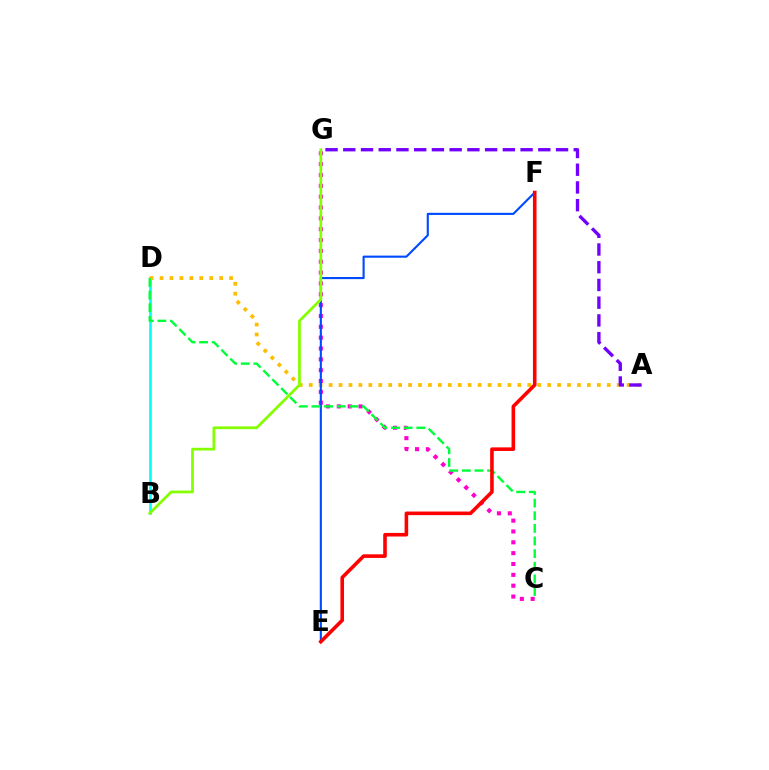{('B', 'D'): [{'color': '#00fff6', 'line_style': 'solid', 'thickness': 1.91}], ('A', 'D'): [{'color': '#ffbd00', 'line_style': 'dotted', 'thickness': 2.7}], ('C', 'G'): [{'color': '#ff00cf', 'line_style': 'dotted', 'thickness': 2.95}], ('E', 'F'): [{'color': '#004bff', 'line_style': 'solid', 'thickness': 1.53}, {'color': '#ff0000', 'line_style': 'solid', 'thickness': 2.59}], ('A', 'G'): [{'color': '#7200ff', 'line_style': 'dashed', 'thickness': 2.41}], ('C', 'D'): [{'color': '#00ff39', 'line_style': 'dashed', 'thickness': 1.72}], ('B', 'G'): [{'color': '#84ff00', 'line_style': 'solid', 'thickness': 1.97}]}